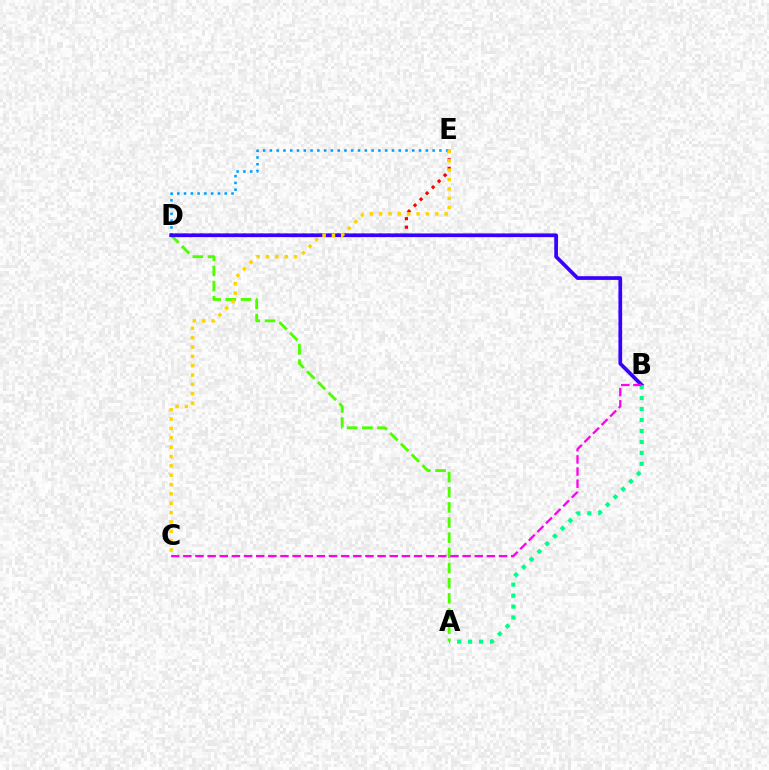{('D', 'E'): [{'color': '#ff0000', 'line_style': 'dotted', 'thickness': 2.31}, {'color': '#009eff', 'line_style': 'dotted', 'thickness': 1.84}], ('A', 'D'): [{'color': '#4fff00', 'line_style': 'dashed', 'thickness': 2.06}], ('B', 'D'): [{'color': '#3700ff', 'line_style': 'solid', 'thickness': 2.67}], ('C', 'E'): [{'color': '#ffd500', 'line_style': 'dotted', 'thickness': 2.54}], ('A', 'B'): [{'color': '#00ff86', 'line_style': 'dotted', 'thickness': 2.98}], ('B', 'C'): [{'color': '#ff00ed', 'line_style': 'dashed', 'thickness': 1.65}]}